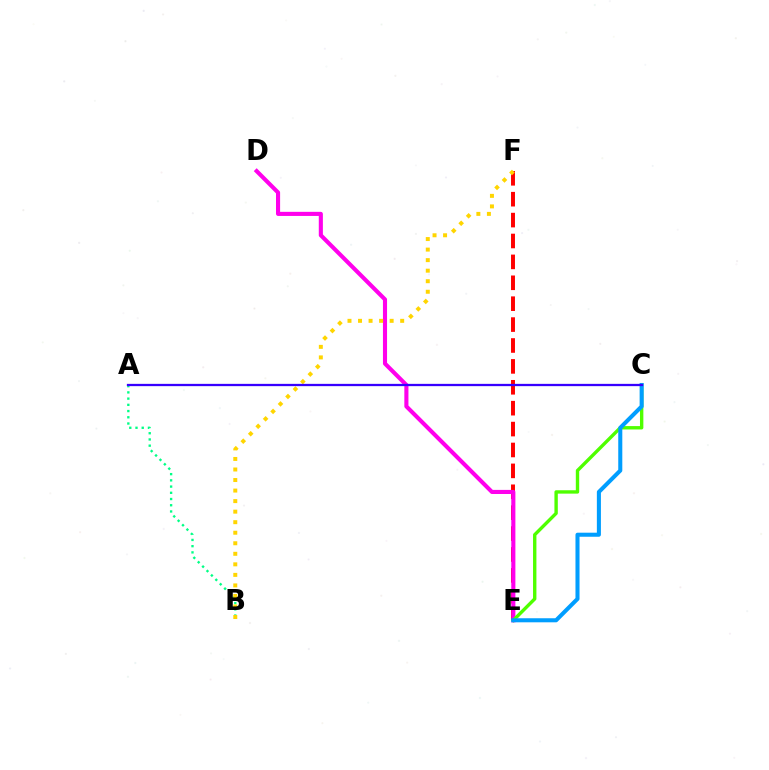{('E', 'F'): [{'color': '#ff0000', 'line_style': 'dashed', 'thickness': 2.84}], ('D', 'E'): [{'color': '#ff00ed', 'line_style': 'solid', 'thickness': 2.95}], ('C', 'E'): [{'color': '#4fff00', 'line_style': 'solid', 'thickness': 2.43}, {'color': '#009eff', 'line_style': 'solid', 'thickness': 2.92}], ('A', 'B'): [{'color': '#00ff86', 'line_style': 'dotted', 'thickness': 1.69}], ('B', 'F'): [{'color': '#ffd500', 'line_style': 'dotted', 'thickness': 2.86}], ('A', 'C'): [{'color': '#3700ff', 'line_style': 'solid', 'thickness': 1.64}]}